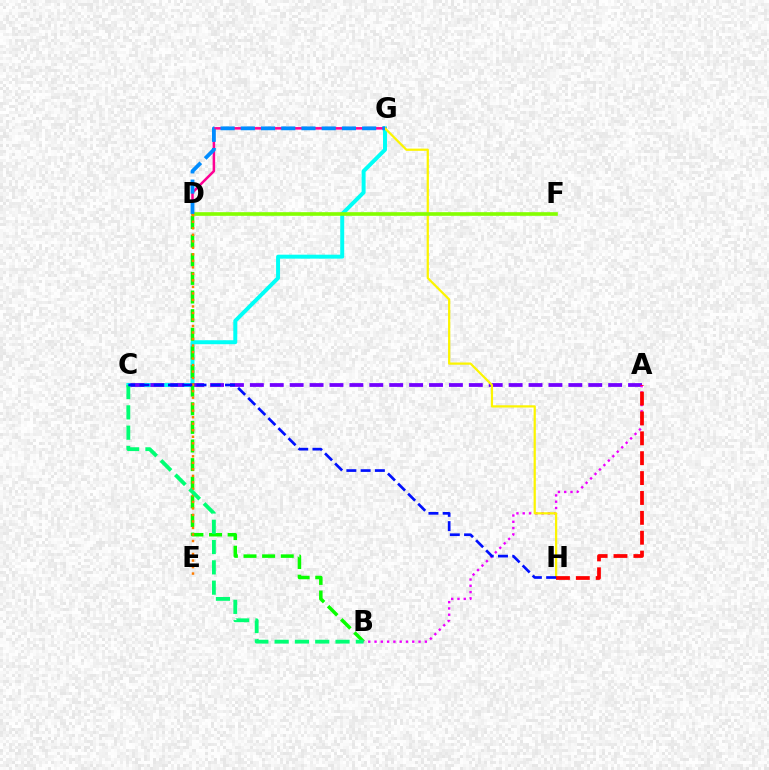{('C', 'G'): [{'color': '#00fff6', 'line_style': 'solid', 'thickness': 2.85}], ('A', 'C'): [{'color': '#7200ff', 'line_style': 'dashed', 'thickness': 2.7}], ('B', 'D'): [{'color': '#08ff00', 'line_style': 'dashed', 'thickness': 2.53}], ('D', 'G'): [{'color': '#ff0094', 'line_style': 'solid', 'thickness': 1.81}, {'color': '#008cff', 'line_style': 'dashed', 'thickness': 2.75}], ('A', 'B'): [{'color': '#ee00ff', 'line_style': 'dotted', 'thickness': 1.71}], ('G', 'H'): [{'color': '#fcf500', 'line_style': 'solid', 'thickness': 1.61}], ('A', 'H'): [{'color': '#ff0000', 'line_style': 'dashed', 'thickness': 2.7}], ('D', 'F'): [{'color': '#84ff00', 'line_style': 'solid', 'thickness': 2.62}], ('D', 'E'): [{'color': '#ff7c00', 'line_style': 'dotted', 'thickness': 1.77}], ('B', 'C'): [{'color': '#00ff74', 'line_style': 'dashed', 'thickness': 2.76}], ('C', 'H'): [{'color': '#0010ff', 'line_style': 'dashed', 'thickness': 1.94}]}